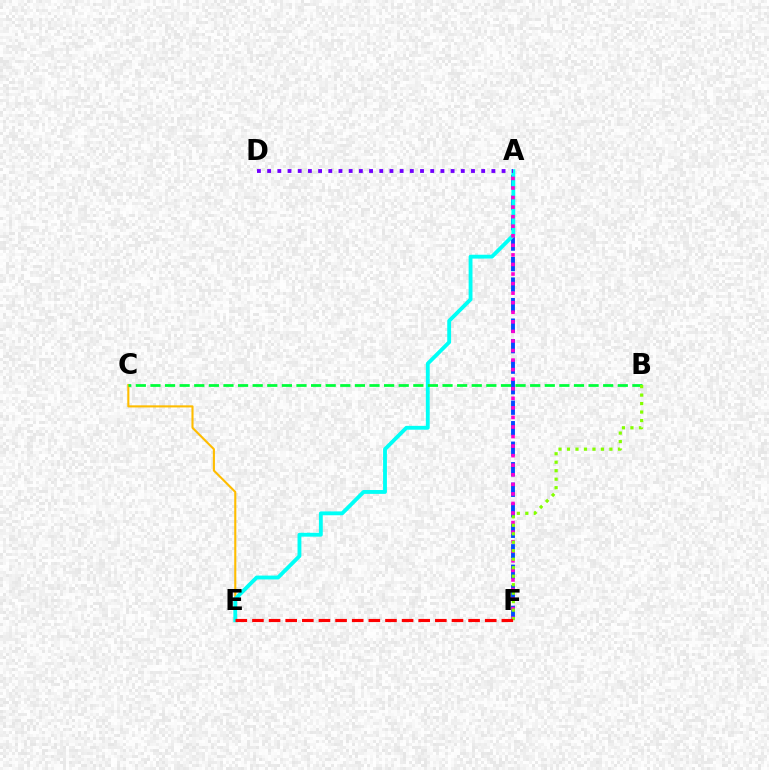{('A', 'F'): [{'color': '#004bff', 'line_style': 'dashed', 'thickness': 2.79}, {'color': '#ff00cf', 'line_style': 'dotted', 'thickness': 2.6}], ('C', 'E'): [{'color': '#ffbd00', 'line_style': 'solid', 'thickness': 1.51}], ('A', 'E'): [{'color': '#00fff6', 'line_style': 'solid', 'thickness': 2.77}], ('B', 'C'): [{'color': '#00ff39', 'line_style': 'dashed', 'thickness': 1.98}], ('B', 'F'): [{'color': '#84ff00', 'line_style': 'dotted', 'thickness': 2.3}], ('A', 'D'): [{'color': '#7200ff', 'line_style': 'dotted', 'thickness': 2.77}], ('E', 'F'): [{'color': '#ff0000', 'line_style': 'dashed', 'thickness': 2.26}]}